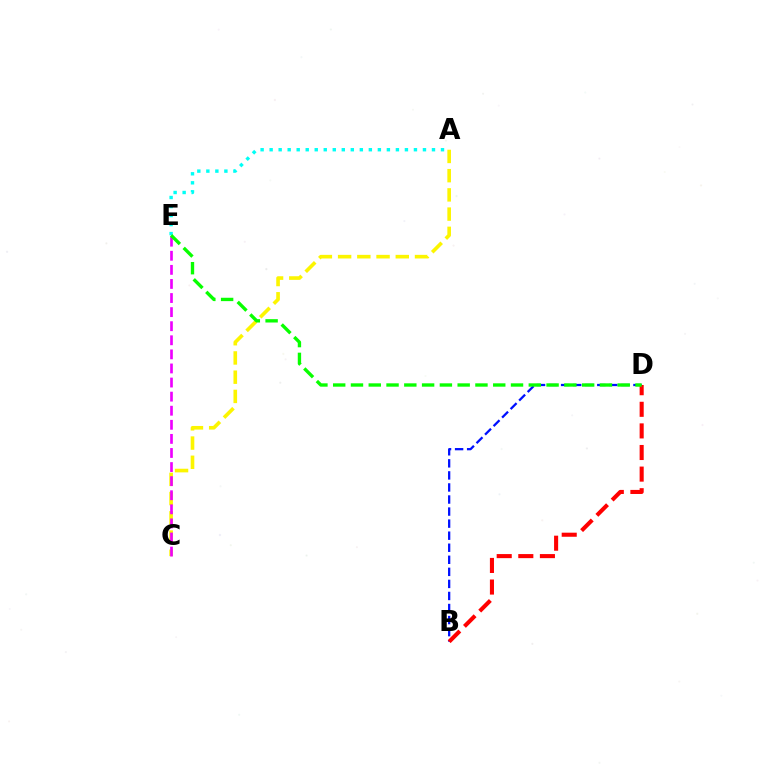{('B', 'D'): [{'color': '#0010ff', 'line_style': 'dashed', 'thickness': 1.64}, {'color': '#ff0000', 'line_style': 'dashed', 'thickness': 2.93}], ('A', 'C'): [{'color': '#fcf500', 'line_style': 'dashed', 'thickness': 2.61}], ('A', 'E'): [{'color': '#00fff6', 'line_style': 'dotted', 'thickness': 2.45}], ('C', 'E'): [{'color': '#ee00ff', 'line_style': 'dashed', 'thickness': 1.91}], ('D', 'E'): [{'color': '#08ff00', 'line_style': 'dashed', 'thickness': 2.42}]}